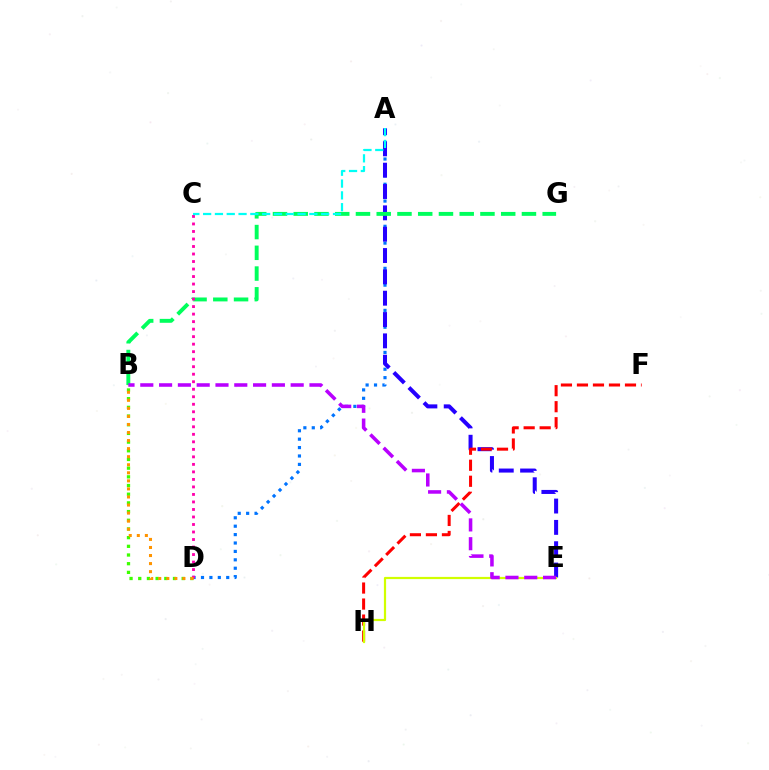{('A', 'D'): [{'color': '#0074ff', 'line_style': 'dotted', 'thickness': 2.28}], ('B', 'D'): [{'color': '#3dff00', 'line_style': 'dotted', 'thickness': 2.36}, {'color': '#ff9400', 'line_style': 'dotted', 'thickness': 2.19}], ('A', 'E'): [{'color': '#2500ff', 'line_style': 'dashed', 'thickness': 2.9}], ('B', 'G'): [{'color': '#00ff5c', 'line_style': 'dashed', 'thickness': 2.82}], ('C', 'D'): [{'color': '#ff00ac', 'line_style': 'dotted', 'thickness': 2.04}], ('F', 'H'): [{'color': '#ff0000', 'line_style': 'dashed', 'thickness': 2.18}], ('A', 'C'): [{'color': '#00fff6', 'line_style': 'dashed', 'thickness': 1.6}], ('E', 'H'): [{'color': '#d1ff00', 'line_style': 'solid', 'thickness': 1.59}], ('B', 'E'): [{'color': '#b900ff', 'line_style': 'dashed', 'thickness': 2.55}]}